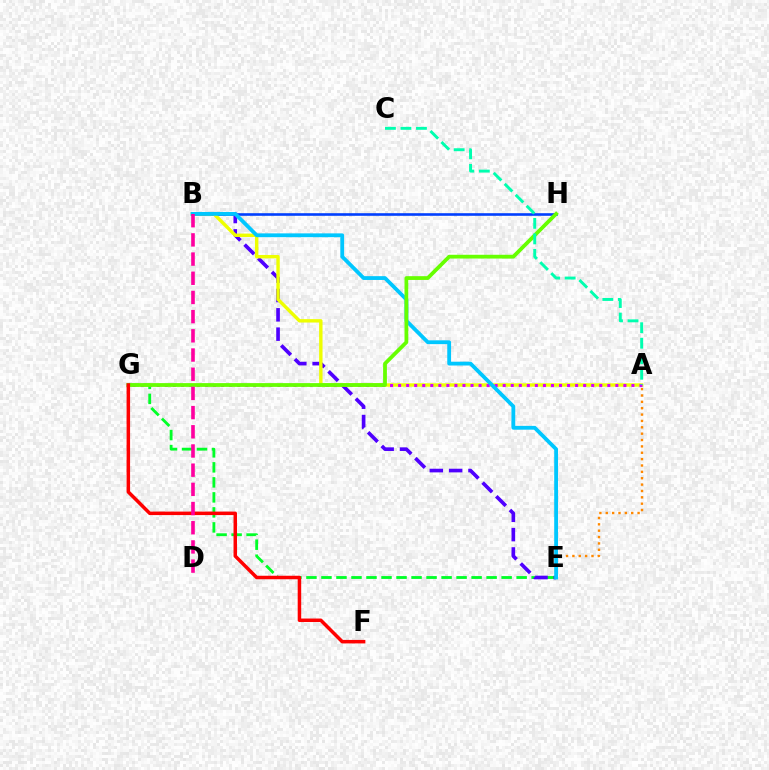{('B', 'H'): [{'color': '#003fff', 'line_style': 'solid', 'thickness': 1.88}], ('E', 'G'): [{'color': '#00ff27', 'line_style': 'dashed', 'thickness': 2.04}], ('B', 'E'): [{'color': '#4f00ff', 'line_style': 'dashed', 'thickness': 2.63}, {'color': '#00c7ff', 'line_style': 'solid', 'thickness': 2.74}], ('A', 'B'): [{'color': '#eeff00', 'line_style': 'solid', 'thickness': 2.45}], ('A', 'E'): [{'color': '#ff8800', 'line_style': 'dotted', 'thickness': 1.73}], ('A', 'G'): [{'color': '#d600ff', 'line_style': 'dotted', 'thickness': 2.19}], ('G', 'H'): [{'color': '#66ff00', 'line_style': 'solid', 'thickness': 2.72}], ('F', 'G'): [{'color': '#ff0000', 'line_style': 'solid', 'thickness': 2.52}], ('B', 'D'): [{'color': '#ff00a0', 'line_style': 'dashed', 'thickness': 2.61}], ('A', 'C'): [{'color': '#00ffaf', 'line_style': 'dashed', 'thickness': 2.11}]}